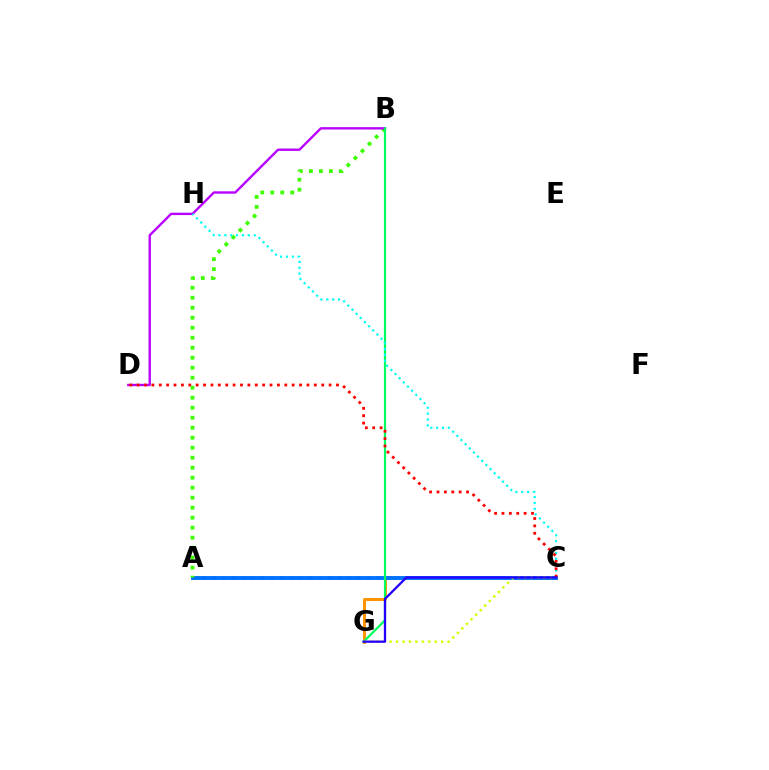{('A', 'C'): [{'color': '#ff00ac', 'line_style': 'dotted', 'thickness': 2.62}, {'color': '#0074ff', 'line_style': 'solid', 'thickness': 2.81}], ('C', 'G'): [{'color': '#ff9400', 'line_style': 'solid', 'thickness': 2.14}, {'color': '#d1ff00', 'line_style': 'dotted', 'thickness': 1.75}, {'color': '#2500ff', 'line_style': 'solid', 'thickness': 1.65}], ('A', 'B'): [{'color': '#3dff00', 'line_style': 'dotted', 'thickness': 2.72}], ('B', 'D'): [{'color': '#b900ff', 'line_style': 'solid', 'thickness': 1.71}], ('B', 'G'): [{'color': '#00ff5c', 'line_style': 'solid', 'thickness': 1.59}], ('C', 'H'): [{'color': '#00fff6', 'line_style': 'dotted', 'thickness': 1.6}], ('C', 'D'): [{'color': '#ff0000', 'line_style': 'dotted', 'thickness': 2.01}]}